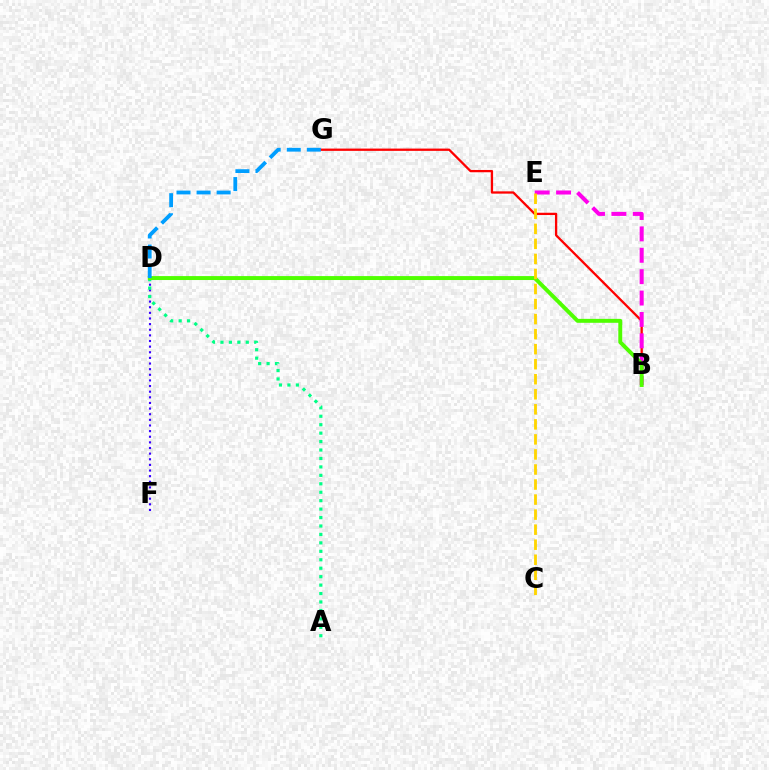{('B', 'G'): [{'color': '#ff0000', 'line_style': 'solid', 'thickness': 1.65}], ('B', 'E'): [{'color': '#ff00ed', 'line_style': 'dashed', 'thickness': 2.91}], ('D', 'F'): [{'color': '#3700ff', 'line_style': 'dotted', 'thickness': 1.53}], ('A', 'D'): [{'color': '#00ff86', 'line_style': 'dotted', 'thickness': 2.29}], ('B', 'D'): [{'color': '#4fff00', 'line_style': 'solid', 'thickness': 2.84}], ('C', 'E'): [{'color': '#ffd500', 'line_style': 'dashed', 'thickness': 2.04}], ('D', 'G'): [{'color': '#009eff', 'line_style': 'dashed', 'thickness': 2.73}]}